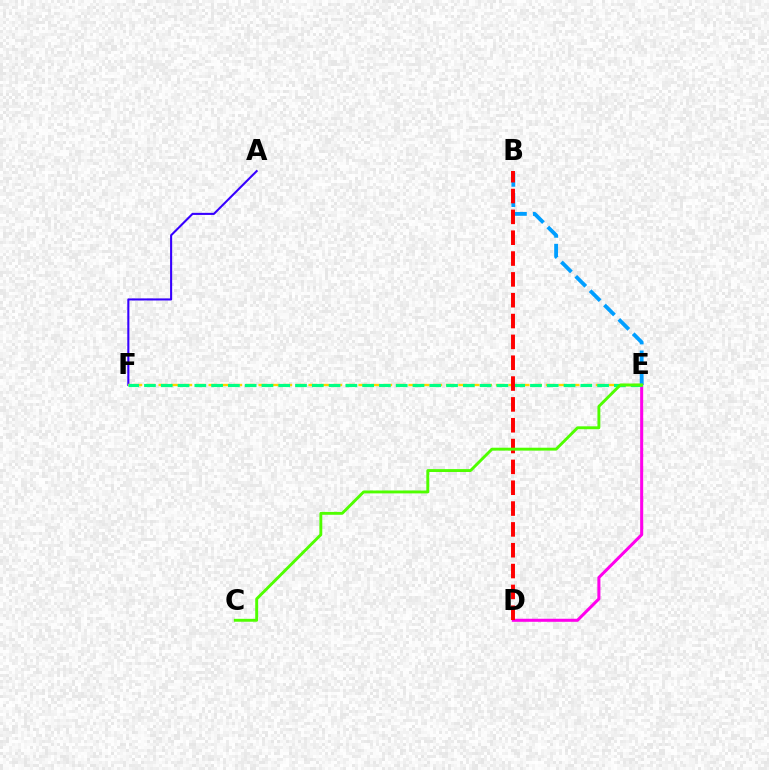{('D', 'E'): [{'color': '#ff00ed', 'line_style': 'solid', 'thickness': 2.19}], ('A', 'F'): [{'color': '#3700ff', 'line_style': 'solid', 'thickness': 1.5}], ('B', 'E'): [{'color': '#009eff', 'line_style': 'dashed', 'thickness': 2.76}], ('E', 'F'): [{'color': '#ffd500', 'line_style': 'dashed', 'thickness': 1.7}, {'color': '#00ff86', 'line_style': 'dashed', 'thickness': 2.28}], ('B', 'D'): [{'color': '#ff0000', 'line_style': 'dashed', 'thickness': 2.83}], ('C', 'E'): [{'color': '#4fff00', 'line_style': 'solid', 'thickness': 2.09}]}